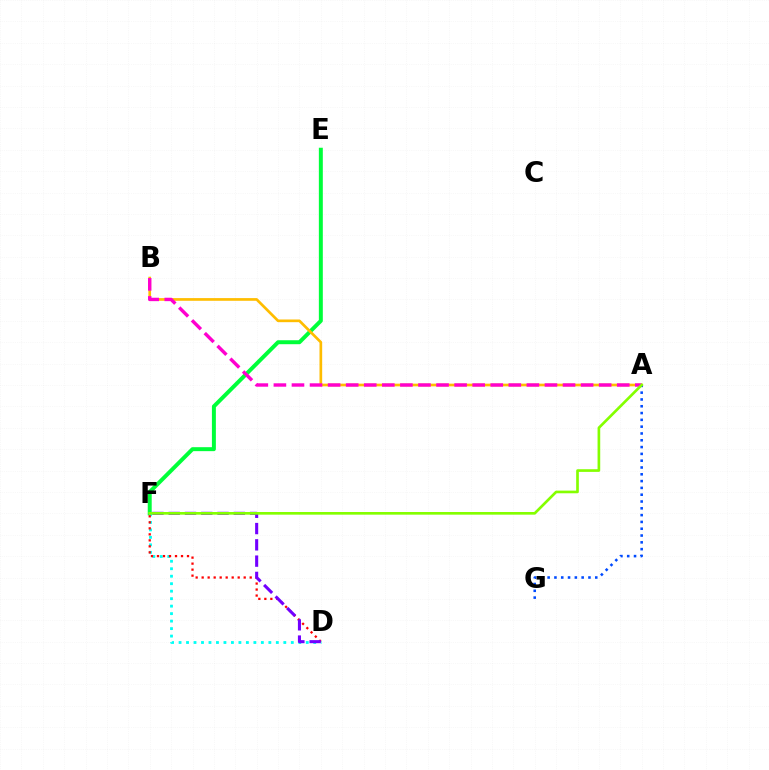{('E', 'F'): [{'color': '#00ff39', 'line_style': 'solid', 'thickness': 2.86}], ('D', 'F'): [{'color': '#00fff6', 'line_style': 'dotted', 'thickness': 2.03}, {'color': '#ff0000', 'line_style': 'dotted', 'thickness': 1.63}, {'color': '#7200ff', 'line_style': 'dashed', 'thickness': 2.21}], ('A', 'B'): [{'color': '#ffbd00', 'line_style': 'solid', 'thickness': 1.93}, {'color': '#ff00cf', 'line_style': 'dashed', 'thickness': 2.45}], ('A', 'G'): [{'color': '#004bff', 'line_style': 'dotted', 'thickness': 1.85}], ('A', 'F'): [{'color': '#84ff00', 'line_style': 'solid', 'thickness': 1.92}]}